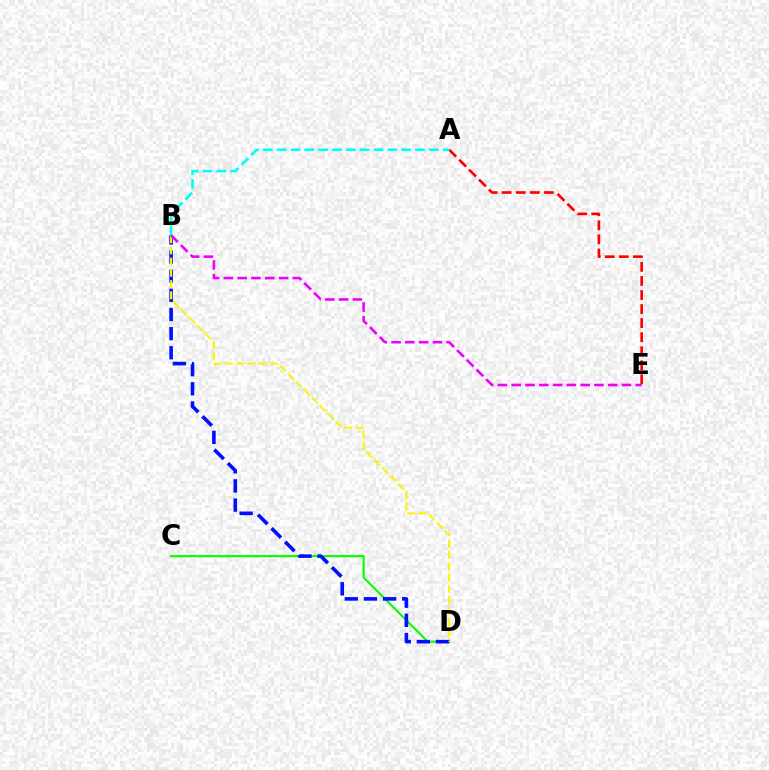{('C', 'D'): [{'color': '#08ff00', 'line_style': 'solid', 'thickness': 1.55}], ('A', 'E'): [{'color': '#ff0000', 'line_style': 'dashed', 'thickness': 1.91}], ('B', 'D'): [{'color': '#0010ff', 'line_style': 'dashed', 'thickness': 2.6}, {'color': '#fcf500', 'line_style': 'dashed', 'thickness': 1.52}], ('A', 'B'): [{'color': '#00fff6', 'line_style': 'dashed', 'thickness': 1.88}], ('B', 'E'): [{'color': '#ee00ff', 'line_style': 'dashed', 'thickness': 1.87}]}